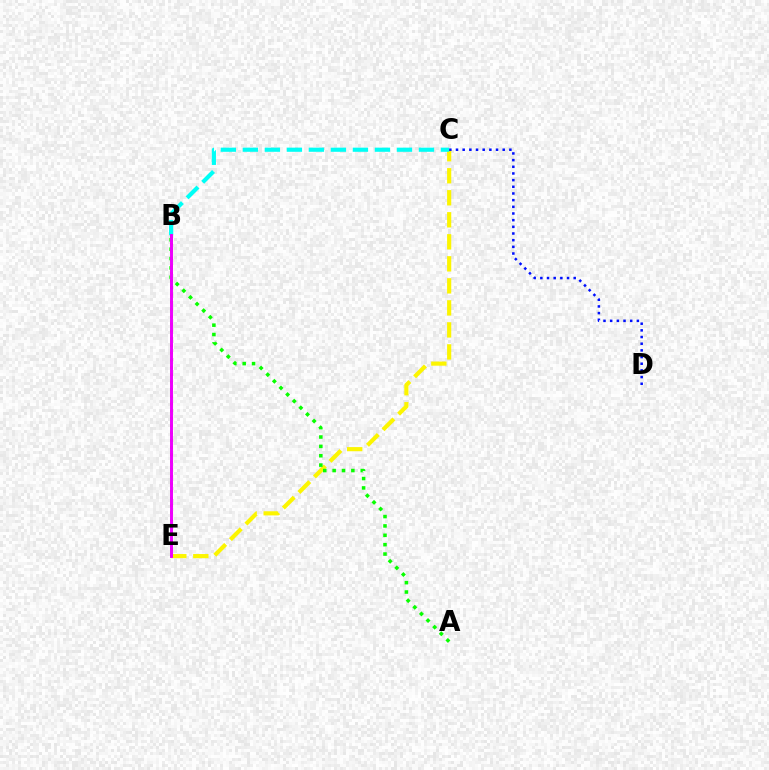{('C', 'E'): [{'color': '#fcf500', 'line_style': 'dashed', 'thickness': 2.99}], ('B', 'C'): [{'color': '#00fff6', 'line_style': 'dashed', 'thickness': 2.99}], ('A', 'B'): [{'color': '#08ff00', 'line_style': 'dotted', 'thickness': 2.55}], ('C', 'D'): [{'color': '#0010ff', 'line_style': 'dotted', 'thickness': 1.81}], ('B', 'E'): [{'color': '#ff0000', 'line_style': 'dotted', 'thickness': 1.97}, {'color': '#ee00ff', 'line_style': 'solid', 'thickness': 2.11}]}